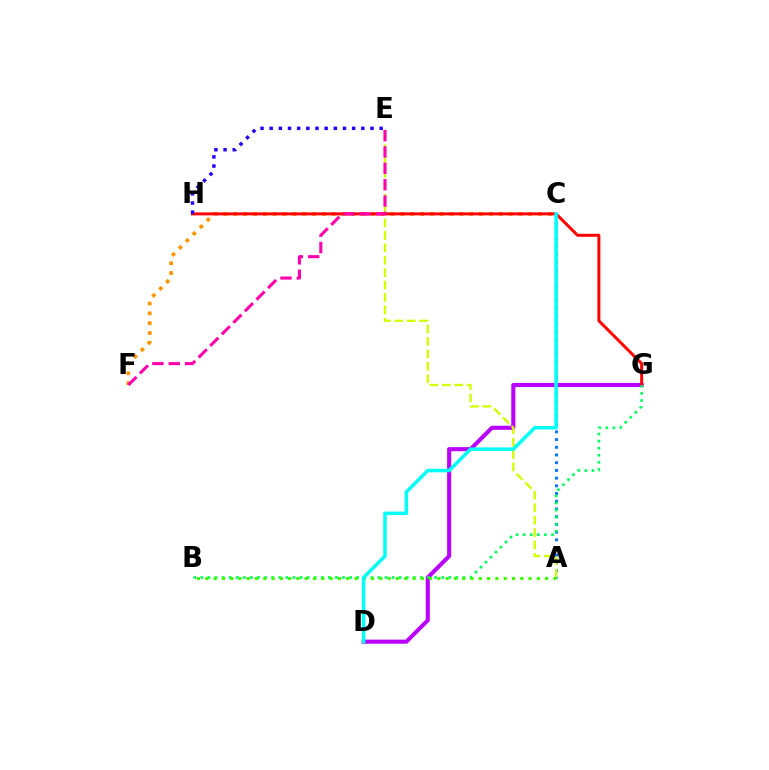{('A', 'C'): [{'color': '#0074ff', 'line_style': 'dotted', 'thickness': 2.1}], ('D', 'G'): [{'color': '#b900ff', 'line_style': 'solid', 'thickness': 2.94}], ('C', 'F'): [{'color': '#ff9400', 'line_style': 'dotted', 'thickness': 2.67}], ('A', 'E'): [{'color': '#d1ff00', 'line_style': 'dashed', 'thickness': 1.69}], ('G', 'H'): [{'color': '#ff0000', 'line_style': 'solid', 'thickness': 2.14}], ('B', 'G'): [{'color': '#00ff5c', 'line_style': 'dotted', 'thickness': 1.92}], ('E', 'H'): [{'color': '#2500ff', 'line_style': 'dotted', 'thickness': 2.49}], ('A', 'B'): [{'color': '#3dff00', 'line_style': 'dotted', 'thickness': 2.25}], ('C', 'D'): [{'color': '#00fff6', 'line_style': 'solid', 'thickness': 2.51}], ('E', 'F'): [{'color': '#ff00ac', 'line_style': 'dashed', 'thickness': 2.22}]}